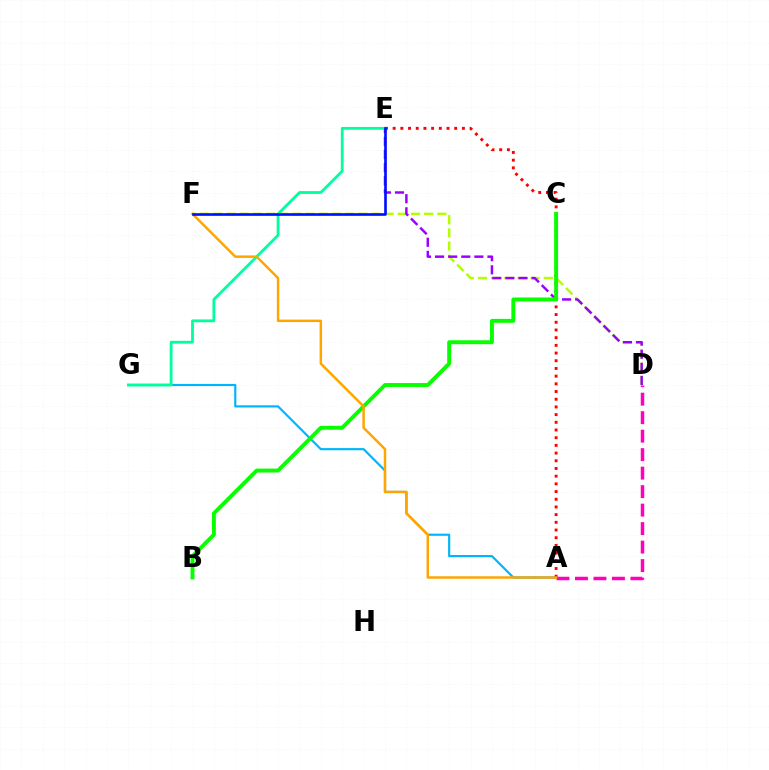{('D', 'F'): [{'color': '#b3ff00', 'line_style': 'dashed', 'thickness': 1.79}], ('A', 'D'): [{'color': '#ff00bd', 'line_style': 'dashed', 'thickness': 2.51}], ('D', 'E'): [{'color': '#9b00ff', 'line_style': 'dashed', 'thickness': 1.78}], ('A', 'G'): [{'color': '#00b5ff', 'line_style': 'solid', 'thickness': 1.56}], ('A', 'E'): [{'color': '#ff0000', 'line_style': 'dotted', 'thickness': 2.09}], ('B', 'C'): [{'color': '#08ff00', 'line_style': 'solid', 'thickness': 2.82}], ('E', 'G'): [{'color': '#00ff9d', 'line_style': 'solid', 'thickness': 2.01}], ('A', 'F'): [{'color': '#ffa500', 'line_style': 'solid', 'thickness': 1.78}], ('E', 'F'): [{'color': '#0010ff', 'line_style': 'solid', 'thickness': 1.91}]}